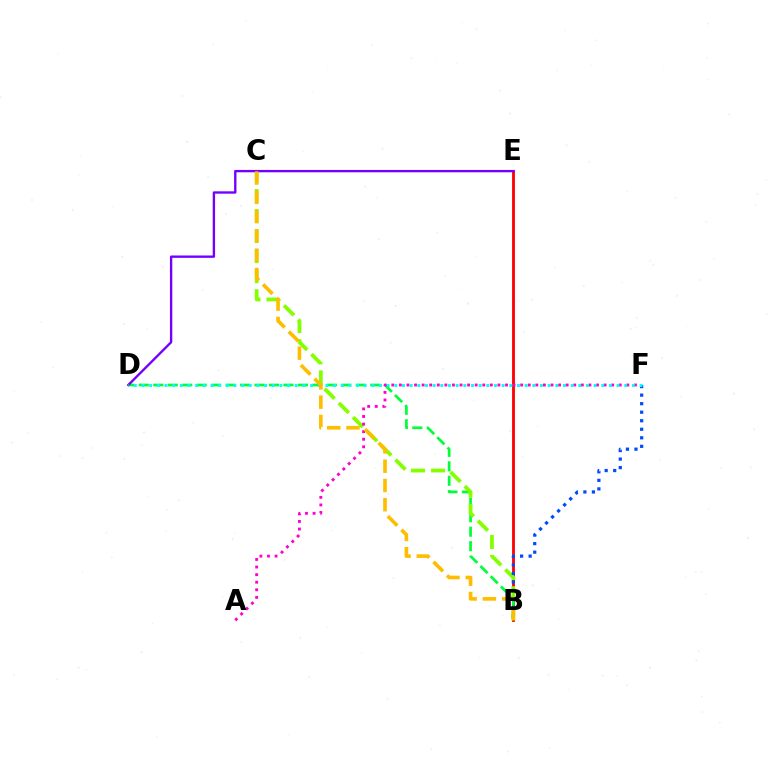{('B', 'E'): [{'color': '#ff0000', 'line_style': 'solid', 'thickness': 2.03}], ('B', 'D'): [{'color': '#00ff39', 'line_style': 'dashed', 'thickness': 1.96}], ('B', 'C'): [{'color': '#84ff00', 'line_style': 'dashed', 'thickness': 2.72}, {'color': '#ffbd00', 'line_style': 'dashed', 'thickness': 2.62}], ('D', 'E'): [{'color': '#7200ff', 'line_style': 'solid', 'thickness': 1.7}], ('B', 'F'): [{'color': '#004bff', 'line_style': 'dotted', 'thickness': 2.32}], ('A', 'F'): [{'color': '#ff00cf', 'line_style': 'dotted', 'thickness': 2.06}], ('D', 'F'): [{'color': '#00fff6', 'line_style': 'dotted', 'thickness': 2.08}]}